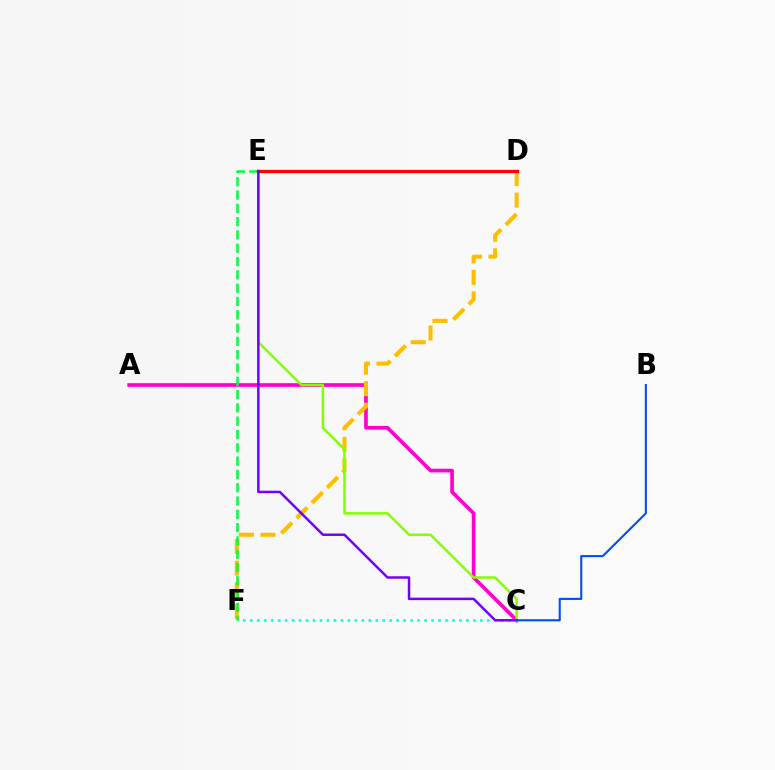{('A', 'C'): [{'color': '#ff00cf', 'line_style': 'solid', 'thickness': 2.65}], ('D', 'F'): [{'color': '#ffbd00', 'line_style': 'dashed', 'thickness': 2.93}], ('C', 'F'): [{'color': '#00fff6', 'line_style': 'dotted', 'thickness': 1.89}], ('E', 'F'): [{'color': '#00ff39', 'line_style': 'dashed', 'thickness': 1.81}], ('C', 'E'): [{'color': '#84ff00', 'line_style': 'solid', 'thickness': 1.79}, {'color': '#7200ff', 'line_style': 'solid', 'thickness': 1.79}], ('D', 'E'): [{'color': '#ff0000', 'line_style': 'solid', 'thickness': 2.37}], ('B', 'C'): [{'color': '#004bff', 'line_style': 'solid', 'thickness': 1.5}]}